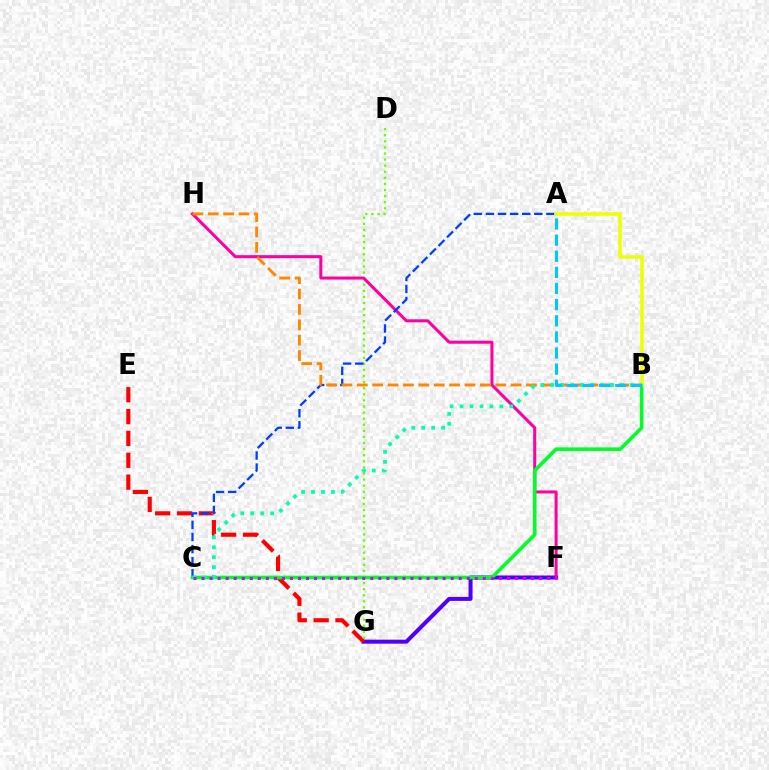{('F', 'G'): [{'color': '#4f00ff', 'line_style': 'solid', 'thickness': 2.89}], ('E', 'G'): [{'color': '#ff0000', 'line_style': 'dashed', 'thickness': 2.97}], ('D', 'G'): [{'color': '#66ff00', 'line_style': 'dotted', 'thickness': 1.65}], ('F', 'H'): [{'color': '#ff00a0', 'line_style': 'solid', 'thickness': 2.18}], ('A', 'C'): [{'color': '#003fff', 'line_style': 'dashed', 'thickness': 1.64}], ('B', 'C'): [{'color': '#00ff27', 'line_style': 'solid', 'thickness': 2.59}, {'color': '#00ffaf', 'line_style': 'dotted', 'thickness': 2.7}], ('B', 'H'): [{'color': '#ff8800', 'line_style': 'dashed', 'thickness': 2.09}], ('A', 'B'): [{'color': '#eeff00', 'line_style': 'solid', 'thickness': 2.53}, {'color': '#00c7ff', 'line_style': 'dashed', 'thickness': 2.19}], ('C', 'F'): [{'color': '#d600ff', 'line_style': 'dotted', 'thickness': 2.18}]}